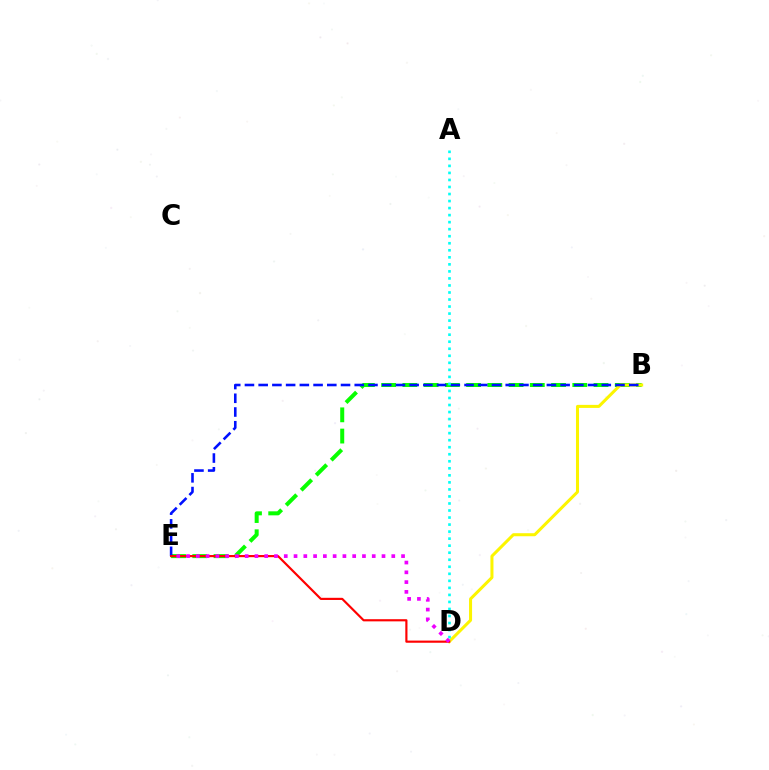{('B', 'E'): [{'color': '#08ff00', 'line_style': 'dashed', 'thickness': 2.89}, {'color': '#0010ff', 'line_style': 'dashed', 'thickness': 1.86}], ('B', 'D'): [{'color': '#fcf500', 'line_style': 'solid', 'thickness': 2.18}], ('A', 'D'): [{'color': '#00fff6', 'line_style': 'dotted', 'thickness': 1.91}], ('D', 'E'): [{'color': '#ff0000', 'line_style': 'solid', 'thickness': 1.56}, {'color': '#ee00ff', 'line_style': 'dotted', 'thickness': 2.66}]}